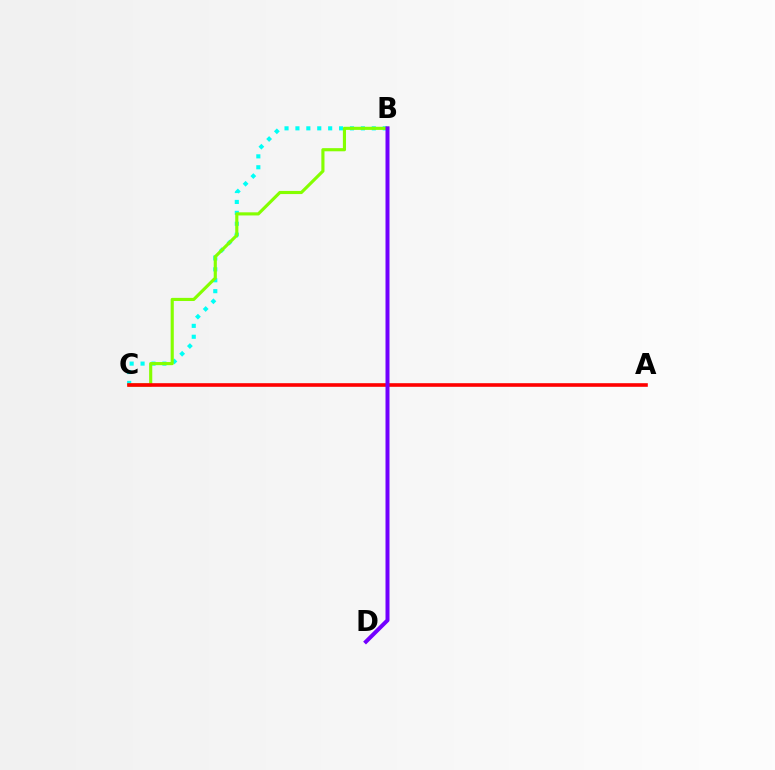{('B', 'C'): [{'color': '#00fff6', 'line_style': 'dotted', 'thickness': 2.96}, {'color': '#84ff00', 'line_style': 'solid', 'thickness': 2.26}], ('A', 'C'): [{'color': '#ff0000', 'line_style': 'solid', 'thickness': 2.6}], ('B', 'D'): [{'color': '#7200ff', 'line_style': 'solid', 'thickness': 2.87}]}